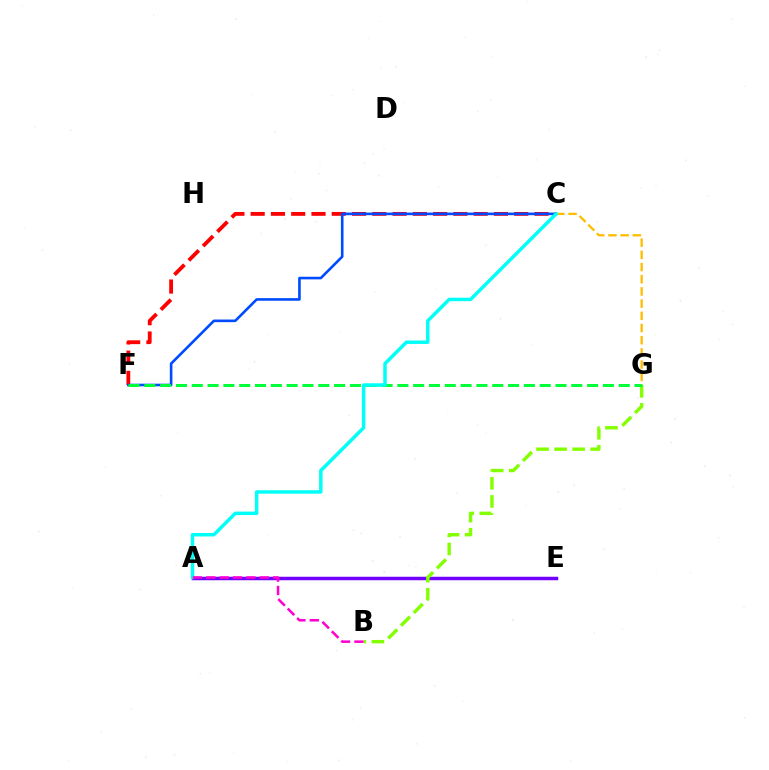{('A', 'E'): [{'color': '#7200ff', 'line_style': 'solid', 'thickness': 2.51}], ('B', 'G'): [{'color': '#84ff00', 'line_style': 'dashed', 'thickness': 2.45}], ('C', 'F'): [{'color': '#ff0000', 'line_style': 'dashed', 'thickness': 2.75}, {'color': '#004bff', 'line_style': 'solid', 'thickness': 1.89}], ('F', 'G'): [{'color': '#00ff39', 'line_style': 'dashed', 'thickness': 2.15}], ('C', 'G'): [{'color': '#ffbd00', 'line_style': 'dashed', 'thickness': 1.66}], ('A', 'C'): [{'color': '#00fff6', 'line_style': 'solid', 'thickness': 2.5}], ('A', 'B'): [{'color': '#ff00cf', 'line_style': 'dashed', 'thickness': 1.82}]}